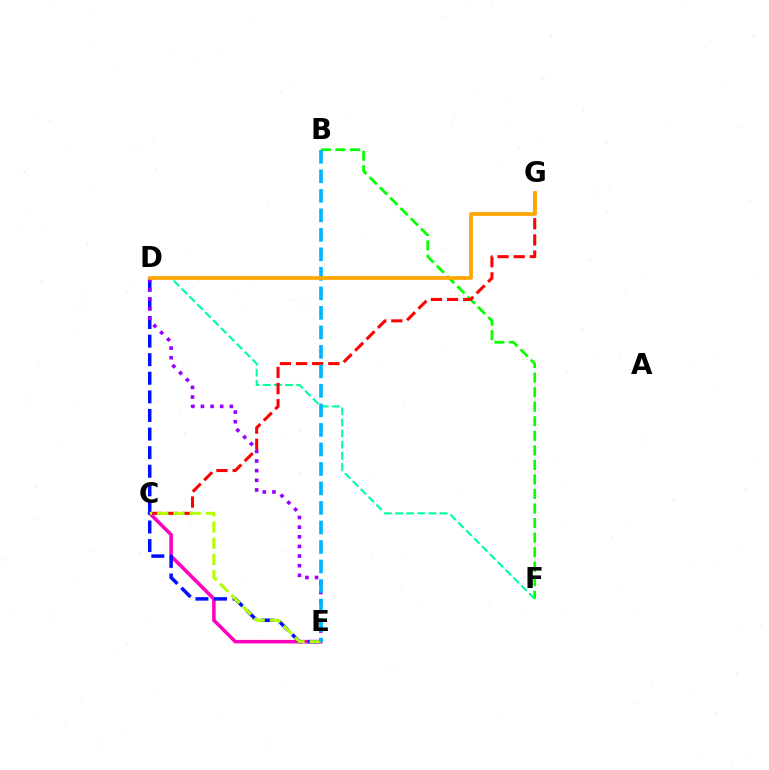{('C', 'E'): [{'color': '#ff00bd', 'line_style': 'solid', 'thickness': 2.55}, {'color': '#b3ff00', 'line_style': 'dashed', 'thickness': 2.2}], ('D', 'E'): [{'color': '#0010ff', 'line_style': 'dashed', 'thickness': 2.53}, {'color': '#9b00ff', 'line_style': 'dotted', 'thickness': 2.62}], ('B', 'F'): [{'color': '#08ff00', 'line_style': 'dashed', 'thickness': 1.98}], ('D', 'F'): [{'color': '#00ff9d', 'line_style': 'dashed', 'thickness': 1.51}], ('C', 'G'): [{'color': '#ff0000', 'line_style': 'dashed', 'thickness': 2.19}], ('B', 'E'): [{'color': '#00b5ff', 'line_style': 'dashed', 'thickness': 2.65}], ('D', 'G'): [{'color': '#ffa500', 'line_style': 'solid', 'thickness': 2.68}]}